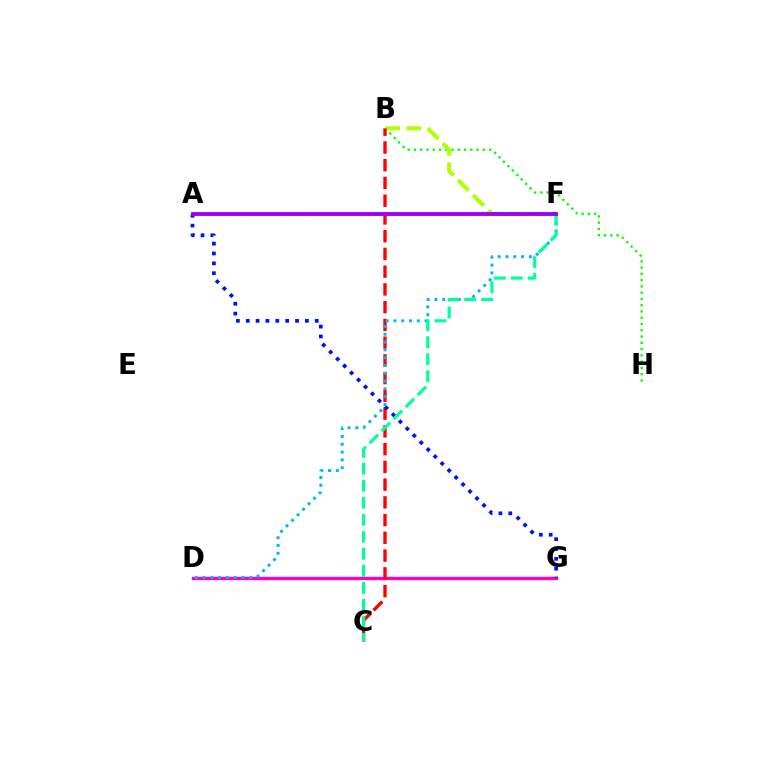{('D', 'G'): [{'color': '#ff00bd', 'line_style': 'solid', 'thickness': 2.42}], ('A', 'F'): [{'color': '#ffa500', 'line_style': 'dotted', 'thickness': 2.29}, {'color': '#9b00ff', 'line_style': 'solid', 'thickness': 2.78}], ('B', 'H'): [{'color': '#08ff00', 'line_style': 'dotted', 'thickness': 1.7}], ('B', 'F'): [{'color': '#b3ff00', 'line_style': 'dashed', 'thickness': 2.91}], ('B', 'C'): [{'color': '#ff0000', 'line_style': 'dashed', 'thickness': 2.41}], ('A', 'G'): [{'color': '#0010ff', 'line_style': 'dotted', 'thickness': 2.68}], ('D', 'F'): [{'color': '#00b5ff', 'line_style': 'dotted', 'thickness': 2.12}], ('C', 'F'): [{'color': '#00ff9d', 'line_style': 'dashed', 'thickness': 2.31}]}